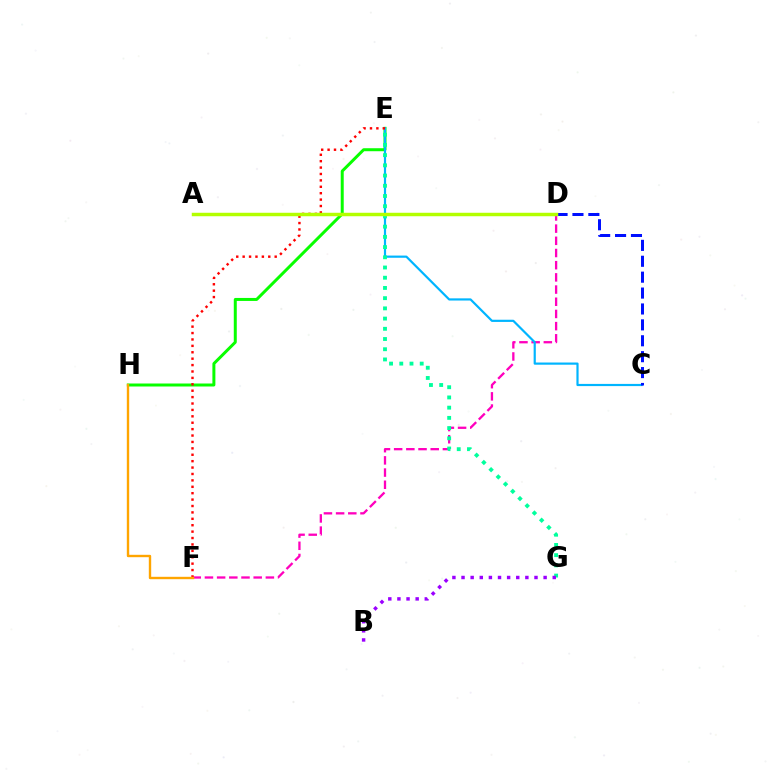{('E', 'H'): [{'color': '#08ff00', 'line_style': 'solid', 'thickness': 2.15}], ('D', 'F'): [{'color': '#ff00bd', 'line_style': 'dashed', 'thickness': 1.66}], ('C', 'E'): [{'color': '#00b5ff', 'line_style': 'solid', 'thickness': 1.58}], ('E', 'G'): [{'color': '#00ff9d', 'line_style': 'dotted', 'thickness': 2.78}], ('E', 'F'): [{'color': '#ff0000', 'line_style': 'dotted', 'thickness': 1.74}], ('F', 'H'): [{'color': '#ffa500', 'line_style': 'solid', 'thickness': 1.72}], ('B', 'G'): [{'color': '#9b00ff', 'line_style': 'dotted', 'thickness': 2.48}], ('C', 'D'): [{'color': '#0010ff', 'line_style': 'dashed', 'thickness': 2.16}], ('A', 'D'): [{'color': '#b3ff00', 'line_style': 'solid', 'thickness': 2.49}]}